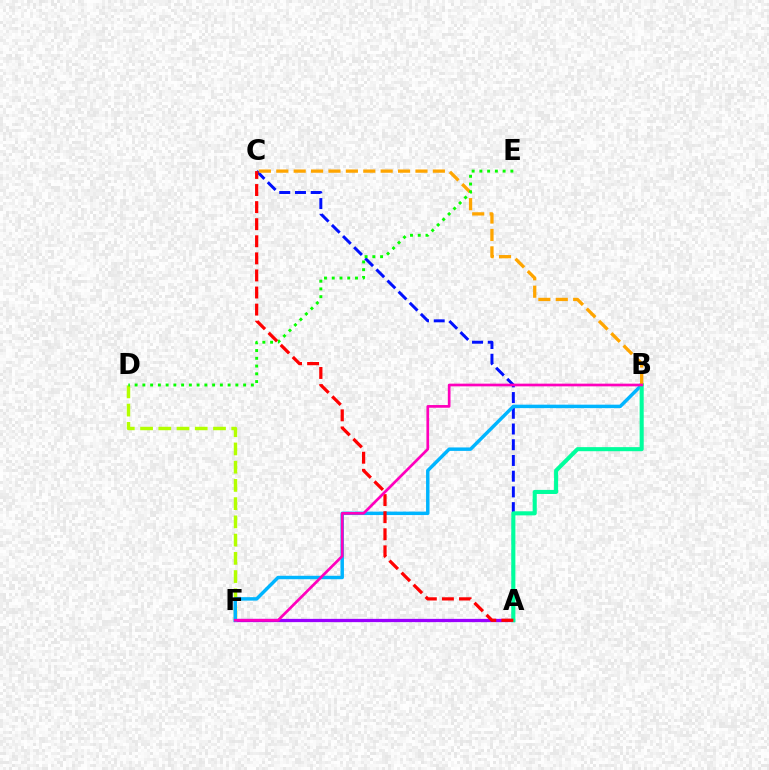{('D', 'F'): [{'color': '#b3ff00', 'line_style': 'dashed', 'thickness': 2.48}], ('A', 'F'): [{'color': '#9b00ff', 'line_style': 'solid', 'thickness': 2.36}], ('A', 'C'): [{'color': '#0010ff', 'line_style': 'dashed', 'thickness': 2.14}, {'color': '#ff0000', 'line_style': 'dashed', 'thickness': 2.32}], ('B', 'F'): [{'color': '#00b5ff', 'line_style': 'solid', 'thickness': 2.48}, {'color': '#ff00bd', 'line_style': 'solid', 'thickness': 1.94}], ('A', 'B'): [{'color': '#00ff9d', 'line_style': 'solid', 'thickness': 2.94}], ('B', 'C'): [{'color': '#ffa500', 'line_style': 'dashed', 'thickness': 2.36}], ('D', 'E'): [{'color': '#08ff00', 'line_style': 'dotted', 'thickness': 2.11}]}